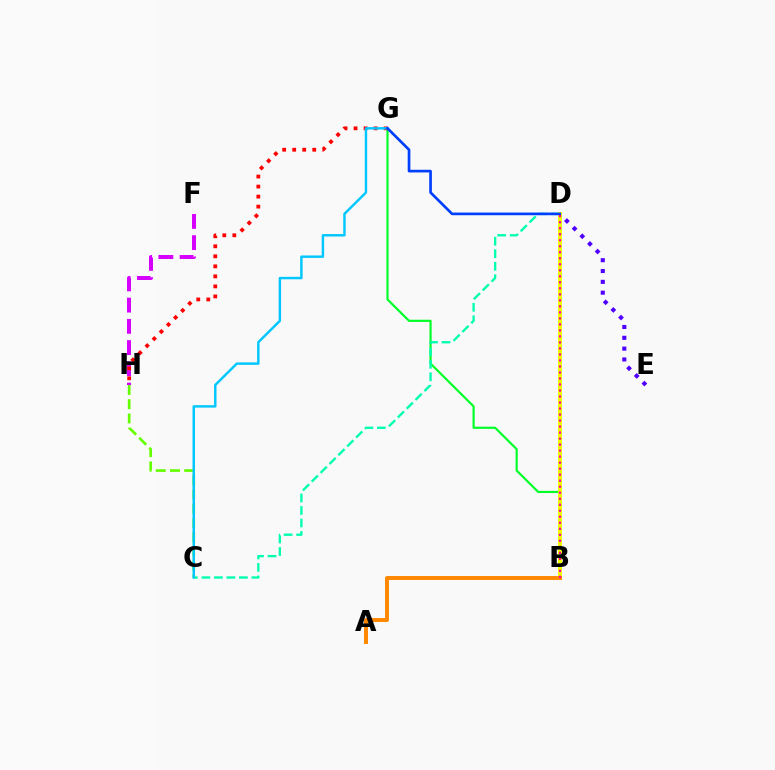{('B', 'G'): [{'color': '#00ff27', 'line_style': 'solid', 'thickness': 1.56}], ('C', 'D'): [{'color': '#00ffaf', 'line_style': 'dashed', 'thickness': 1.7}], ('F', 'H'): [{'color': '#d600ff', 'line_style': 'dashed', 'thickness': 2.89}], ('D', 'E'): [{'color': '#4f00ff', 'line_style': 'dotted', 'thickness': 2.94}], ('B', 'D'): [{'color': '#eeff00', 'line_style': 'solid', 'thickness': 2.86}, {'color': '#ff00a0', 'line_style': 'dotted', 'thickness': 1.63}], ('C', 'H'): [{'color': '#66ff00', 'line_style': 'dashed', 'thickness': 1.93}], ('G', 'H'): [{'color': '#ff0000', 'line_style': 'dotted', 'thickness': 2.72}], ('C', 'G'): [{'color': '#00c7ff', 'line_style': 'solid', 'thickness': 1.76}], ('D', 'G'): [{'color': '#003fff', 'line_style': 'solid', 'thickness': 1.93}], ('A', 'B'): [{'color': '#ff8800', 'line_style': 'solid', 'thickness': 2.85}]}